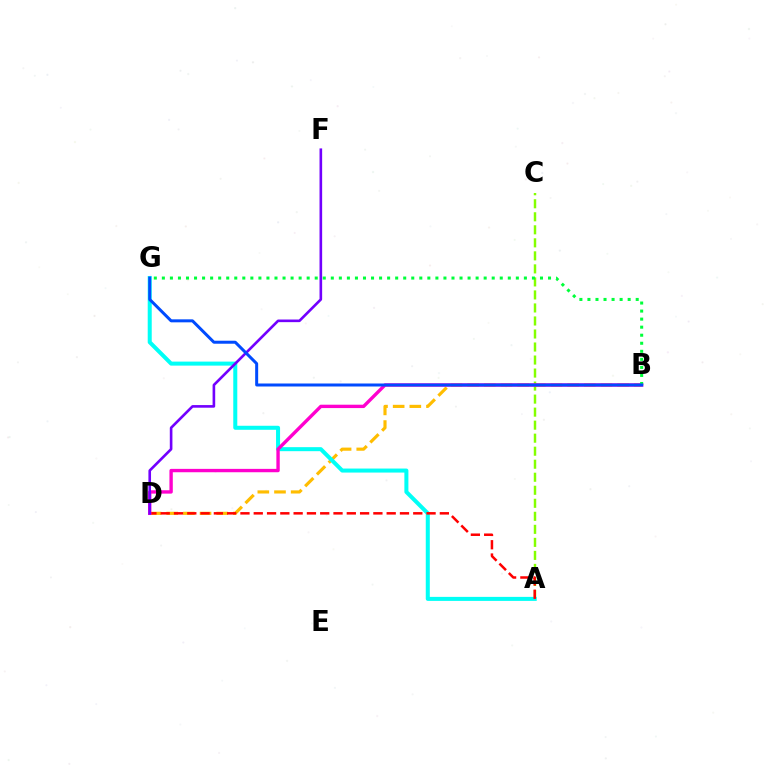{('A', 'C'): [{'color': '#84ff00', 'line_style': 'dashed', 'thickness': 1.77}], ('B', 'D'): [{'color': '#ffbd00', 'line_style': 'dashed', 'thickness': 2.26}, {'color': '#ff00cf', 'line_style': 'solid', 'thickness': 2.43}], ('A', 'G'): [{'color': '#00fff6', 'line_style': 'solid', 'thickness': 2.89}], ('A', 'D'): [{'color': '#ff0000', 'line_style': 'dashed', 'thickness': 1.81}], ('B', 'G'): [{'color': '#00ff39', 'line_style': 'dotted', 'thickness': 2.19}, {'color': '#004bff', 'line_style': 'solid', 'thickness': 2.16}], ('D', 'F'): [{'color': '#7200ff', 'line_style': 'solid', 'thickness': 1.89}]}